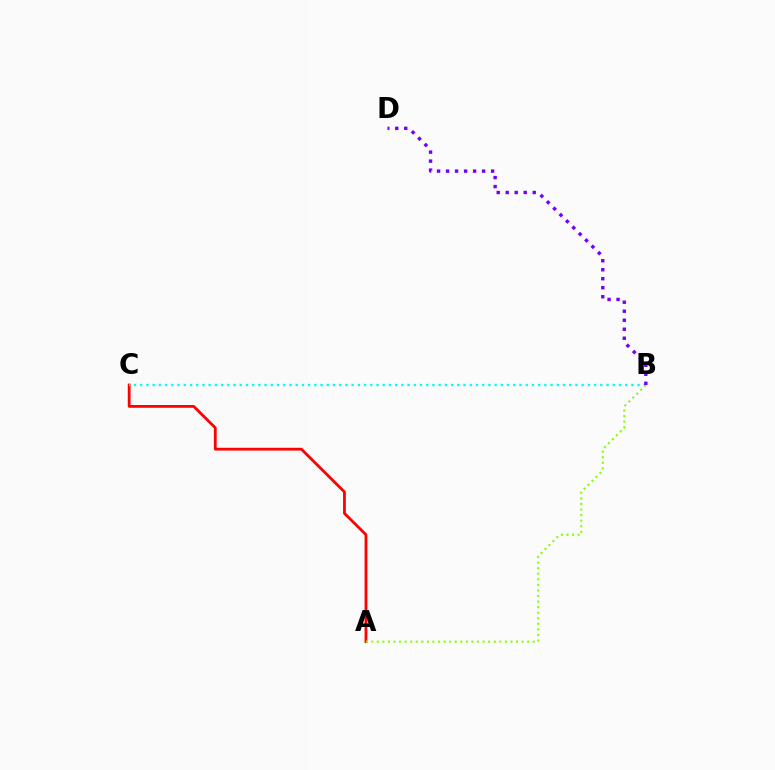{('A', 'C'): [{'color': '#ff0000', 'line_style': 'solid', 'thickness': 2.0}], ('B', 'C'): [{'color': '#00fff6', 'line_style': 'dotted', 'thickness': 1.69}], ('A', 'B'): [{'color': '#84ff00', 'line_style': 'dotted', 'thickness': 1.51}], ('B', 'D'): [{'color': '#7200ff', 'line_style': 'dotted', 'thickness': 2.45}]}